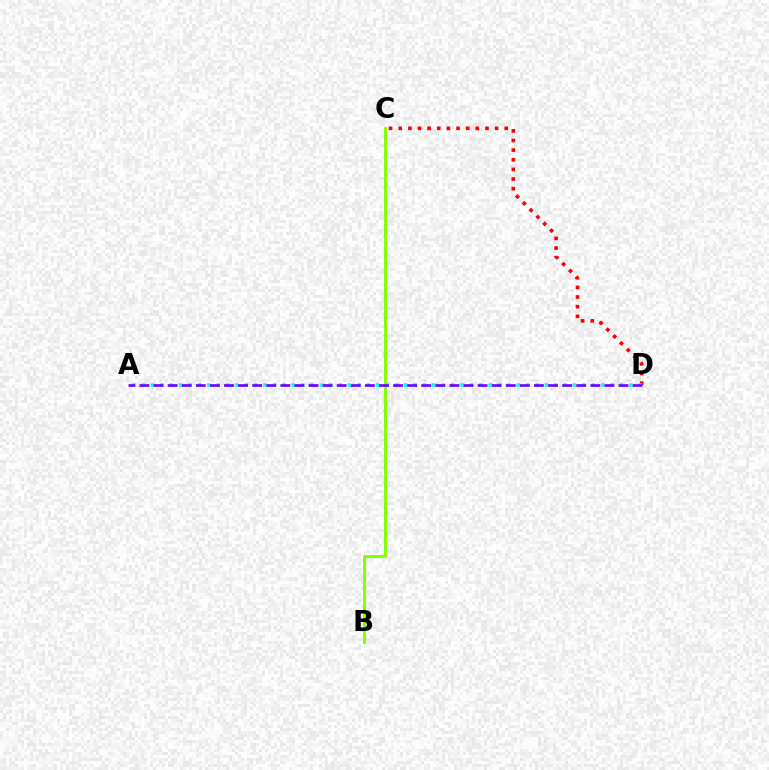{('B', 'C'): [{'color': '#84ff00', 'line_style': 'solid', 'thickness': 2.09}], ('C', 'D'): [{'color': '#ff0000', 'line_style': 'dotted', 'thickness': 2.62}], ('A', 'D'): [{'color': '#00fff6', 'line_style': 'dotted', 'thickness': 2.55}, {'color': '#7200ff', 'line_style': 'dashed', 'thickness': 1.91}]}